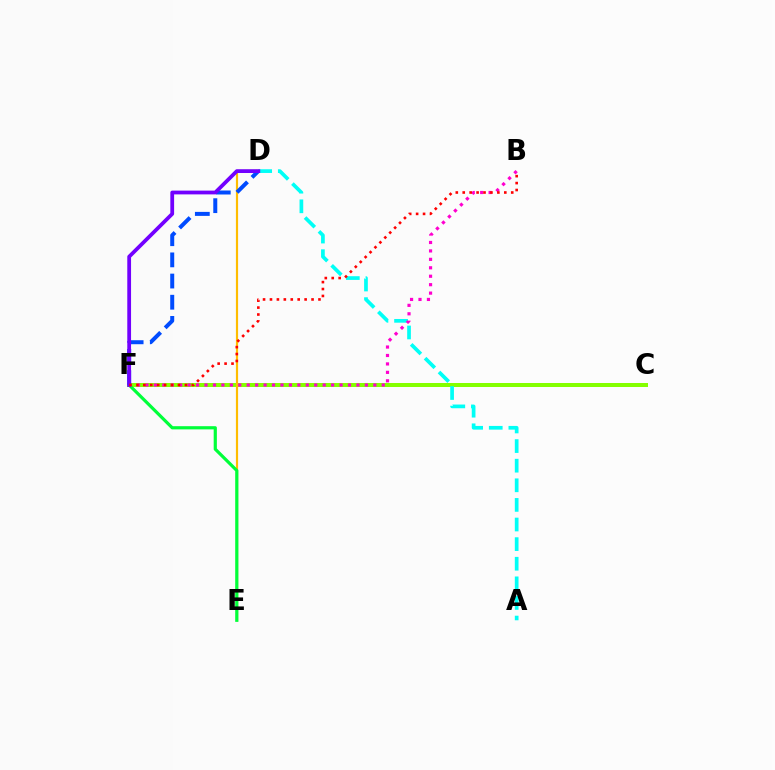{('C', 'F'): [{'color': '#84ff00', 'line_style': 'solid', 'thickness': 2.88}], ('D', 'E'): [{'color': '#ffbd00', 'line_style': 'solid', 'thickness': 1.57}], ('A', 'D'): [{'color': '#00fff6', 'line_style': 'dashed', 'thickness': 2.66}], ('E', 'F'): [{'color': '#00ff39', 'line_style': 'solid', 'thickness': 2.3}], ('B', 'F'): [{'color': '#ff00cf', 'line_style': 'dotted', 'thickness': 2.29}, {'color': '#ff0000', 'line_style': 'dotted', 'thickness': 1.88}], ('D', 'F'): [{'color': '#004bff', 'line_style': 'dashed', 'thickness': 2.88}, {'color': '#7200ff', 'line_style': 'solid', 'thickness': 2.72}]}